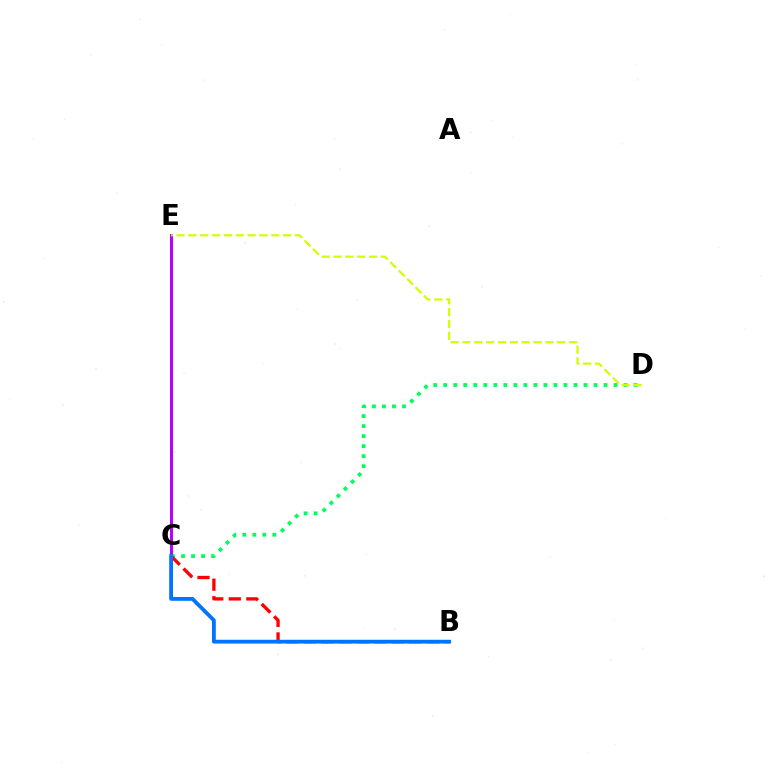{('C', 'D'): [{'color': '#00ff5c', 'line_style': 'dotted', 'thickness': 2.72}], ('C', 'E'): [{'color': '#b900ff', 'line_style': 'solid', 'thickness': 2.18}], ('B', 'C'): [{'color': '#ff0000', 'line_style': 'dashed', 'thickness': 2.39}, {'color': '#0074ff', 'line_style': 'solid', 'thickness': 2.73}], ('D', 'E'): [{'color': '#d1ff00', 'line_style': 'dashed', 'thickness': 1.61}]}